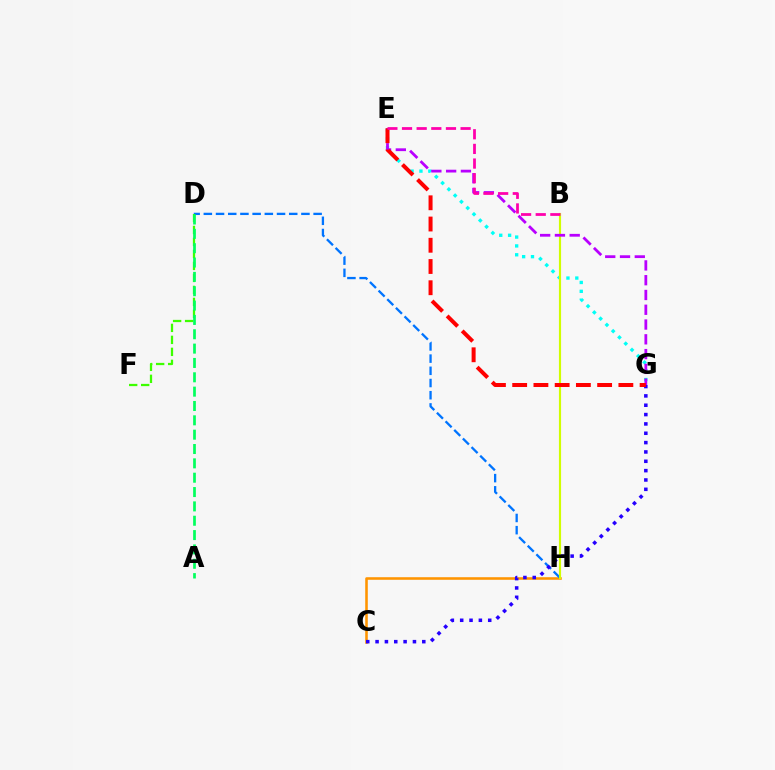{('C', 'H'): [{'color': '#ff9400', 'line_style': 'solid', 'thickness': 1.85}], ('D', 'H'): [{'color': '#0074ff', 'line_style': 'dashed', 'thickness': 1.66}], ('C', 'G'): [{'color': '#2500ff', 'line_style': 'dotted', 'thickness': 2.54}], ('D', 'F'): [{'color': '#3dff00', 'line_style': 'dashed', 'thickness': 1.63}], ('A', 'D'): [{'color': '#00ff5c', 'line_style': 'dashed', 'thickness': 1.95}], ('E', 'G'): [{'color': '#00fff6', 'line_style': 'dotted', 'thickness': 2.41}, {'color': '#b900ff', 'line_style': 'dashed', 'thickness': 2.01}, {'color': '#ff0000', 'line_style': 'dashed', 'thickness': 2.89}], ('B', 'H'): [{'color': '#d1ff00', 'line_style': 'solid', 'thickness': 1.54}], ('B', 'E'): [{'color': '#ff00ac', 'line_style': 'dashed', 'thickness': 1.99}]}